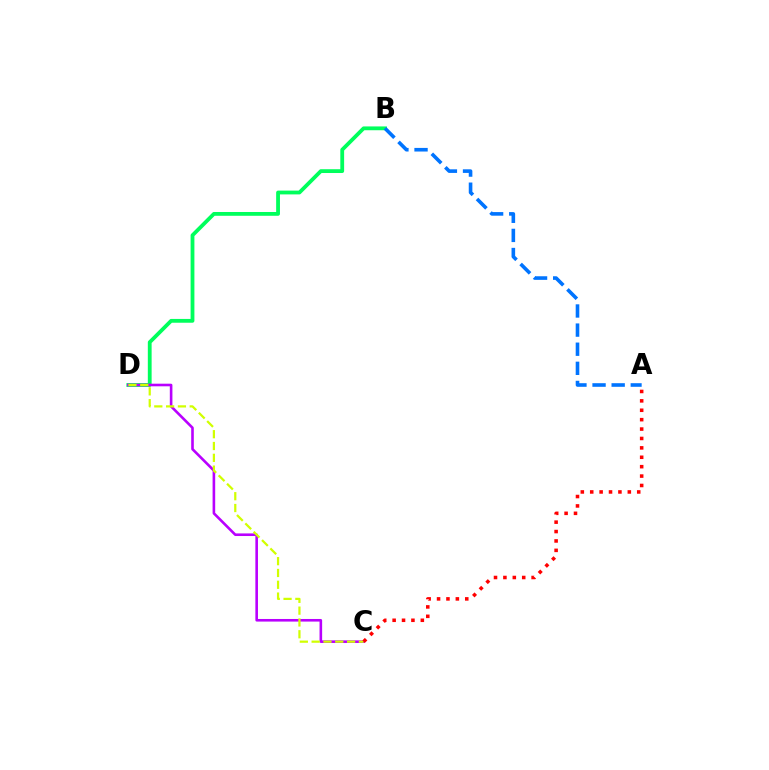{('B', 'D'): [{'color': '#00ff5c', 'line_style': 'solid', 'thickness': 2.74}], ('C', 'D'): [{'color': '#b900ff', 'line_style': 'solid', 'thickness': 1.88}, {'color': '#d1ff00', 'line_style': 'dashed', 'thickness': 1.6}], ('A', 'C'): [{'color': '#ff0000', 'line_style': 'dotted', 'thickness': 2.55}], ('A', 'B'): [{'color': '#0074ff', 'line_style': 'dashed', 'thickness': 2.6}]}